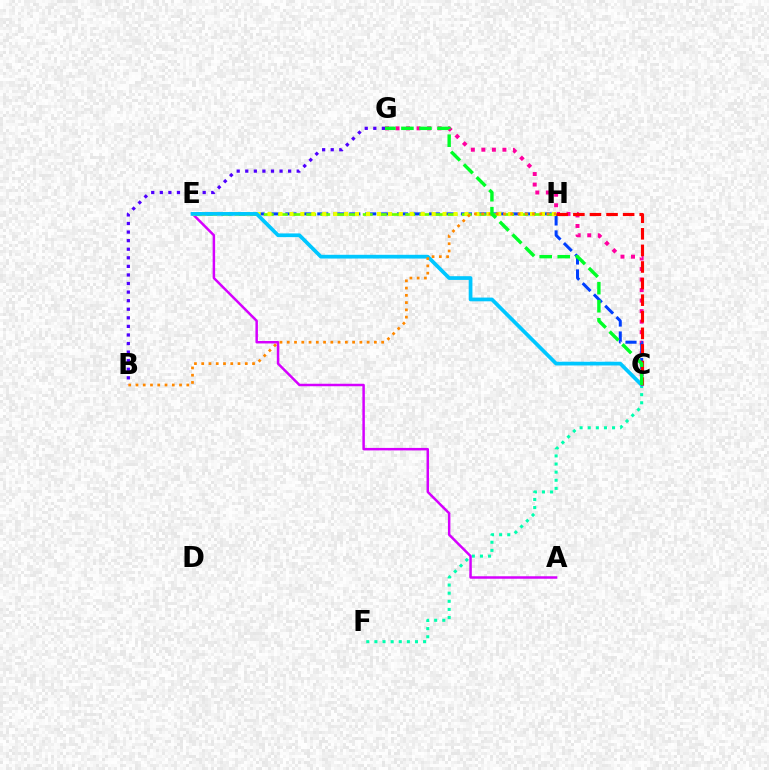{('C', 'F'): [{'color': '#00ffaf', 'line_style': 'dotted', 'thickness': 2.21}], ('C', 'G'): [{'color': '#ff00a0', 'line_style': 'dotted', 'thickness': 2.86}, {'color': '#00ff27', 'line_style': 'dashed', 'thickness': 2.45}], ('C', 'E'): [{'color': '#003fff', 'line_style': 'dashed', 'thickness': 2.17}, {'color': '#00c7ff', 'line_style': 'solid', 'thickness': 2.69}], ('A', 'E'): [{'color': '#d600ff', 'line_style': 'solid', 'thickness': 1.79}], ('E', 'H'): [{'color': '#66ff00', 'line_style': 'dashed', 'thickness': 1.92}, {'color': '#eeff00', 'line_style': 'dotted', 'thickness': 2.97}], ('B', 'G'): [{'color': '#4f00ff', 'line_style': 'dotted', 'thickness': 2.33}], ('C', 'H'): [{'color': '#ff0000', 'line_style': 'dashed', 'thickness': 2.25}], ('B', 'H'): [{'color': '#ff8800', 'line_style': 'dotted', 'thickness': 1.97}]}